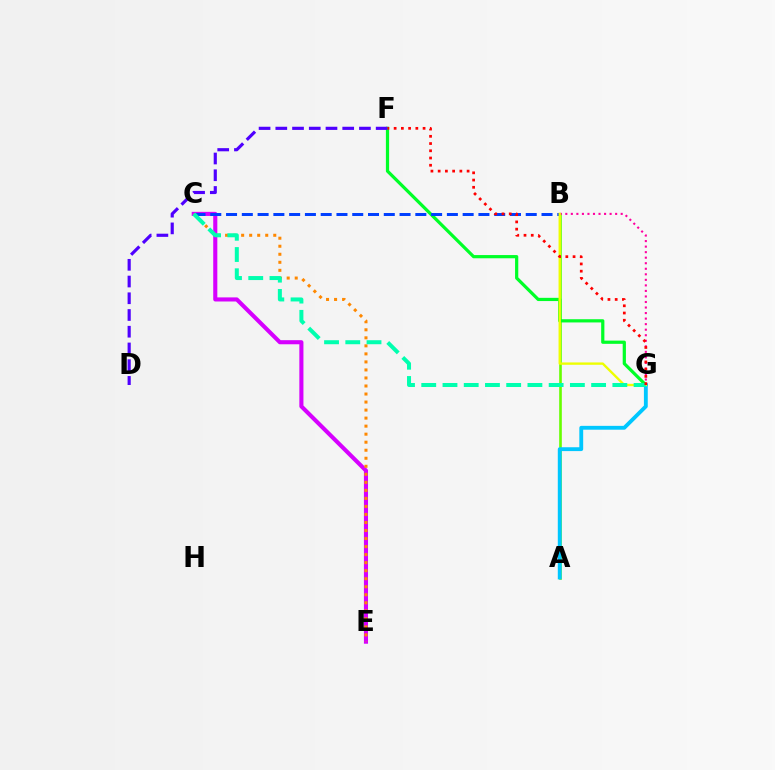{('A', 'B'): [{'color': '#66ff00', 'line_style': 'solid', 'thickness': 1.89}], ('F', 'G'): [{'color': '#00ff27', 'line_style': 'solid', 'thickness': 2.32}, {'color': '#ff0000', 'line_style': 'dotted', 'thickness': 1.97}], ('C', 'E'): [{'color': '#d600ff', 'line_style': 'solid', 'thickness': 2.95}, {'color': '#ff8800', 'line_style': 'dotted', 'thickness': 2.18}], ('B', 'C'): [{'color': '#003fff', 'line_style': 'dashed', 'thickness': 2.14}], ('A', 'G'): [{'color': '#00c7ff', 'line_style': 'solid', 'thickness': 2.77}], ('B', 'G'): [{'color': '#ff00a0', 'line_style': 'dotted', 'thickness': 1.5}, {'color': '#eeff00', 'line_style': 'solid', 'thickness': 1.7}], ('C', 'G'): [{'color': '#00ffaf', 'line_style': 'dashed', 'thickness': 2.88}], ('D', 'F'): [{'color': '#4f00ff', 'line_style': 'dashed', 'thickness': 2.27}]}